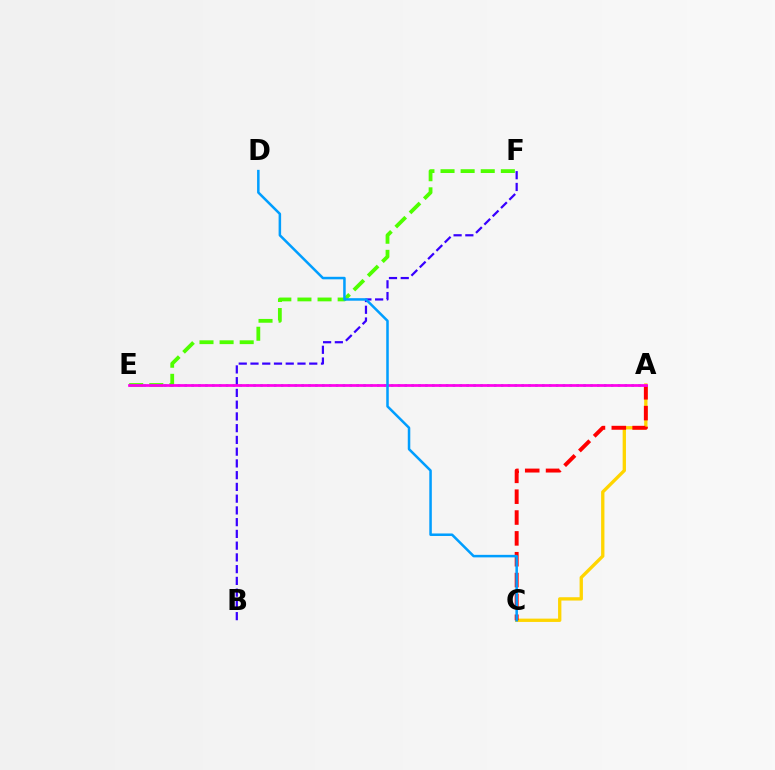{('E', 'F'): [{'color': '#4fff00', 'line_style': 'dashed', 'thickness': 2.73}], ('B', 'F'): [{'color': '#3700ff', 'line_style': 'dashed', 'thickness': 1.6}], ('A', 'E'): [{'color': '#00ff86', 'line_style': 'dotted', 'thickness': 1.87}, {'color': '#ff00ed', 'line_style': 'solid', 'thickness': 1.98}], ('A', 'C'): [{'color': '#ffd500', 'line_style': 'solid', 'thickness': 2.39}, {'color': '#ff0000', 'line_style': 'dashed', 'thickness': 2.83}], ('C', 'D'): [{'color': '#009eff', 'line_style': 'solid', 'thickness': 1.81}]}